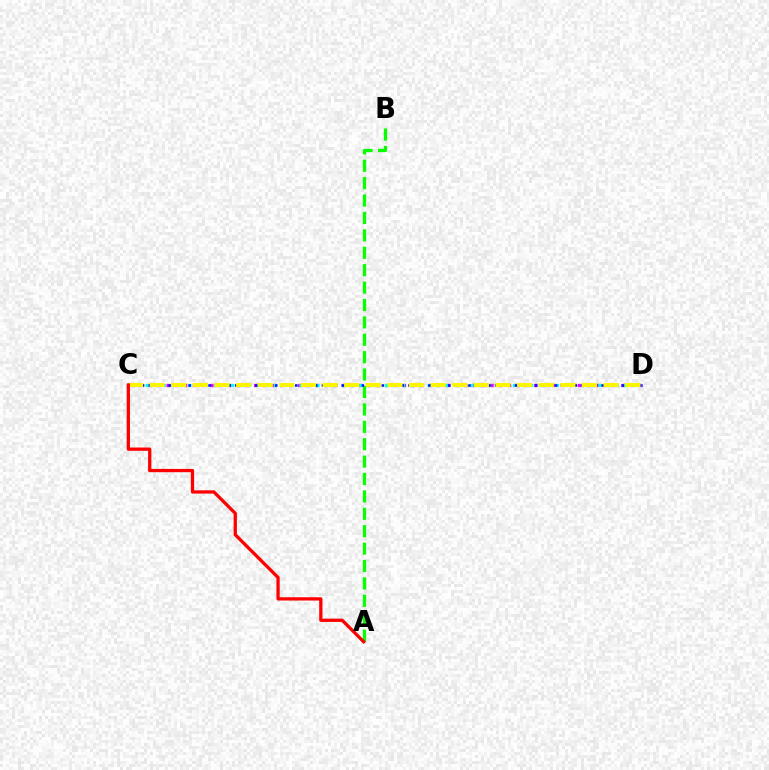{('C', 'D'): [{'color': '#ee00ff', 'line_style': 'dotted', 'thickness': 2.38}, {'color': '#00fff6', 'line_style': 'dotted', 'thickness': 2.32}, {'color': '#0010ff', 'line_style': 'dotted', 'thickness': 1.81}, {'color': '#fcf500', 'line_style': 'dashed', 'thickness': 2.94}], ('A', 'B'): [{'color': '#08ff00', 'line_style': 'dashed', 'thickness': 2.36}], ('A', 'C'): [{'color': '#ff0000', 'line_style': 'solid', 'thickness': 2.36}]}